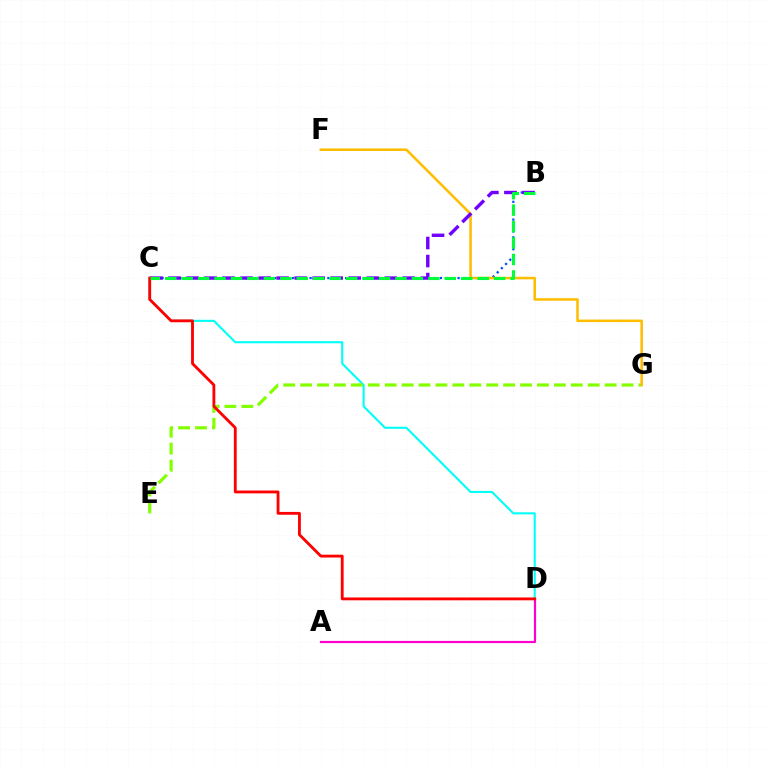{('B', 'C'): [{'color': '#004bff', 'line_style': 'dotted', 'thickness': 1.61}, {'color': '#7200ff', 'line_style': 'dashed', 'thickness': 2.45}, {'color': '#00ff39', 'line_style': 'dashed', 'thickness': 2.23}], ('A', 'D'): [{'color': '#ff00cf', 'line_style': 'solid', 'thickness': 1.58}], ('C', 'D'): [{'color': '#00fff6', 'line_style': 'solid', 'thickness': 1.5}, {'color': '#ff0000', 'line_style': 'solid', 'thickness': 2.04}], ('E', 'G'): [{'color': '#84ff00', 'line_style': 'dashed', 'thickness': 2.3}], ('F', 'G'): [{'color': '#ffbd00', 'line_style': 'solid', 'thickness': 1.83}]}